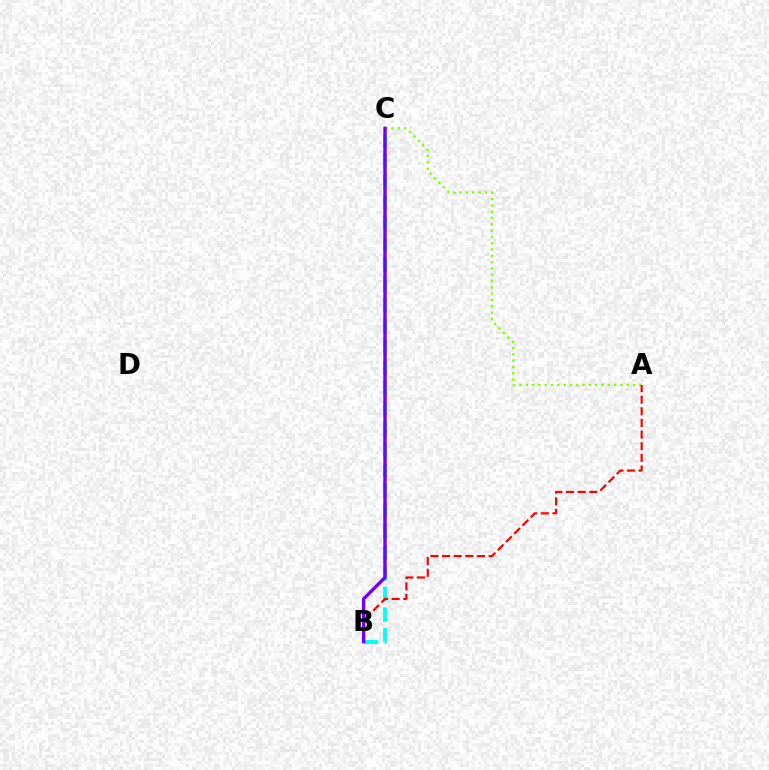{('B', 'C'): [{'color': '#00fff6', 'line_style': 'dashed', 'thickness': 2.8}, {'color': '#7200ff', 'line_style': 'solid', 'thickness': 2.45}], ('A', 'C'): [{'color': '#84ff00', 'line_style': 'dotted', 'thickness': 1.71}], ('A', 'B'): [{'color': '#ff0000', 'line_style': 'dashed', 'thickness': 1.58}]}